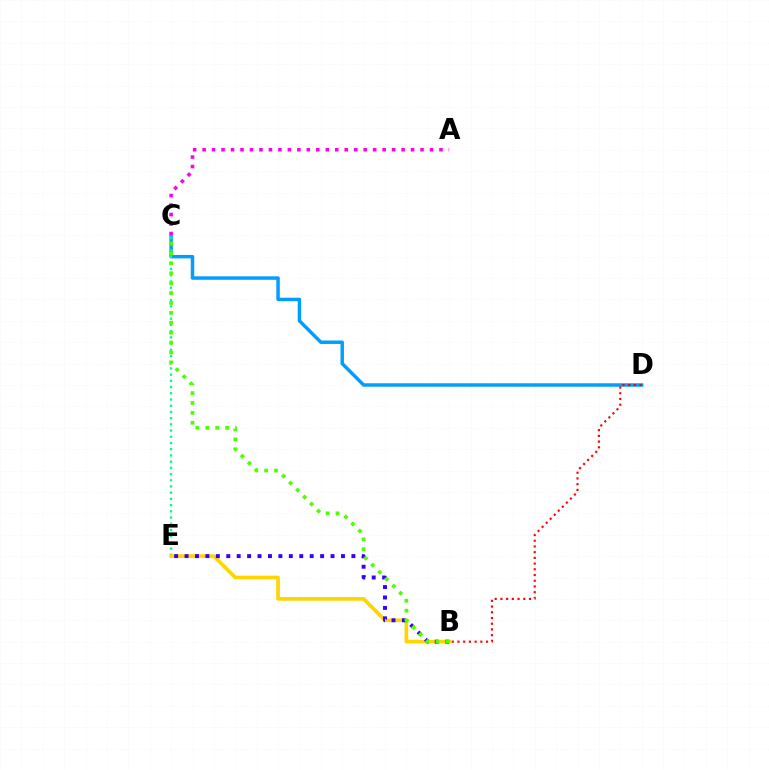{('C', 'D'): [{'color': '#009eff', 'line_style': 'solid', 'thickness': 2.49}], ('C', 'E'): [{'color': '#00ff86', 'line_style': 'dotted', 'thickness': 1.69}], ('B', 'D'): [{'color': '#ff0000', 'line_style': 'dotted', 'thickness': 1.55}], ('B', 'E'): [{'color': '#ffd500', 'line_style': 'solid', 'thickness': 2.64}, {'color': '#3700ff', 'line_style': 'dotted', 'thickness': 2.83}], ('A', 'C'): [{'color': '#ff00ed', 'line_style': 'dotted', 'thickness': 2.57}], ('B', 'C'): [{'color': '#4fff00', 'line_style': 'dotted', 'thickness': 2.69}]}